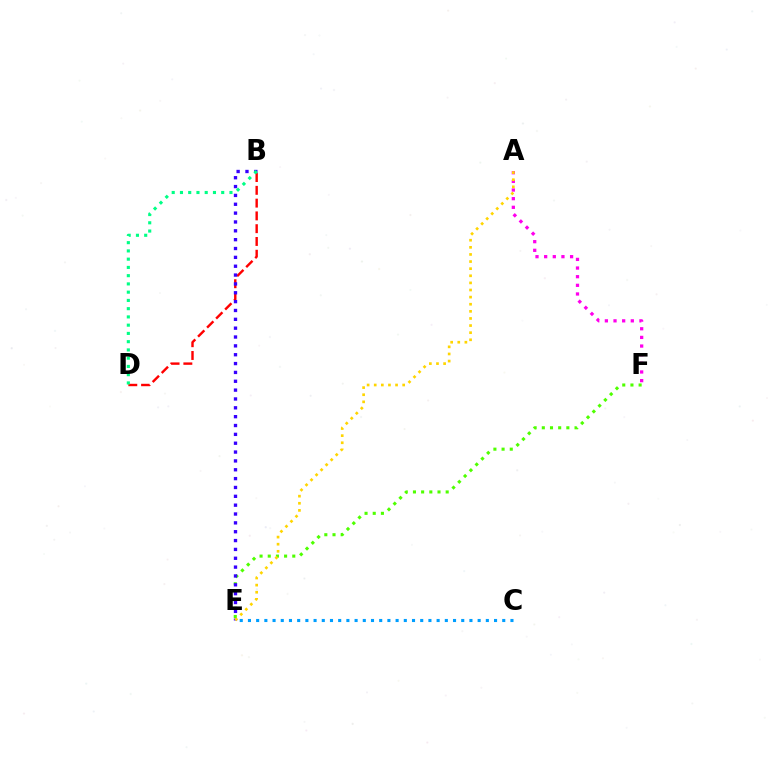{('E', 'F'): [{'color': '#4fff00', 'line_style': 'dotted', 'thickness': 2.22}], ('B', 'D'): [{'color': '#ff0000', 'line_style': 'dashed', 'thickness': 1.74}, {'color': '#00ff86', 'line_style': 'dotted', 'thickness': 2.24}], ('B', 'E'): [{'color': '#3700ff', 'line_style': 'dotted', 'thickness': 2.4}], ('A', 'F'): [{'color': '#ff00ed', 'line_style': 'dotted', 'thickness': 2.35}], ('A', 'E'): [{'color': '#ffd500', 'line_style': 'dotted', 'thickness': 1.93}], ('C', 'E'): [{'color': '#009eff', 'line_style': 'dotted', 'thickness': 2.23}]}